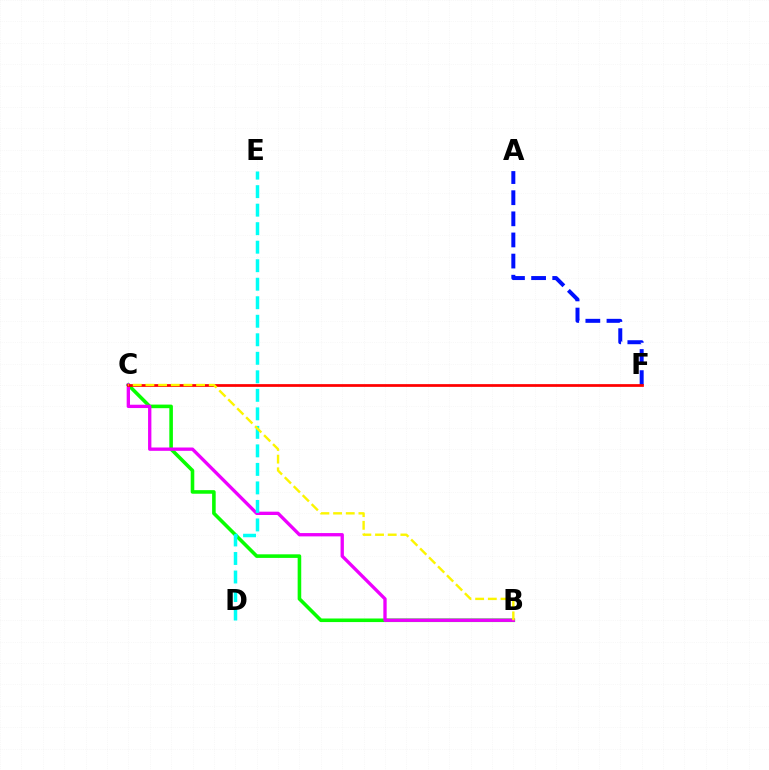{('B', 'C'): [{'color': '#08ff00', 'line_style': 'solid', 'thickness': 2.58}, {'color': '#ee00ff', 'line_style': 'solid', 'thickness': 2.39}, {'color': '#fcf500', 'line_style': 'dashed', 'thickness': 1.72}], ('D', 'E'): [{'color': '#00fff6', 'line_style': 'dashed', 'thickness': 2.52}], ('A', 'F'): [{'color': '#0010ff', 'line_style': 'dashed', 'thickness': 2.87}], ('C', 'F'): [{'color': '#ff0000', 'line_style': 'solid', 'thickness': 1.97}]}